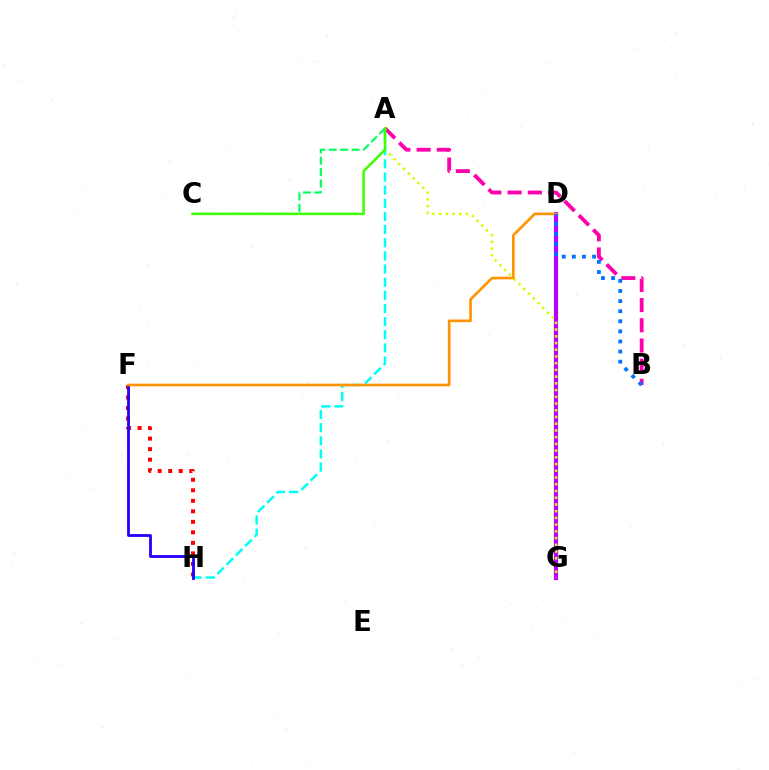{('A', 'B'): [{'color': '#ff00ac', 'line_style': 'dashed', 'thickness': 2.74}], ('D', 'G'): [{'color': '#b900ff', 'line_style': 'solid', 'thickness': 2.99}], ('A', 'G'): [{'color': '#d1ff00', 'line_style': 'dotted', 'thickness': 1.83}], ('A', 'H'): [{'color': '#00fff6', 'line_style': 'dashed', 'thickness': 1.79}], ('F', 'H'): [{'color': '#ff0000', 'line_style': 'dotted', 'thickness': 2.86}, {'color': '#2500ff', 'line_style': 'solid', 'thickness': 2.03}], ('A', 'C'): [{'color': '#00ff5c', 'line_style': 'dashed', 'thickness': 1.55}, {'color': '#3dff00', 'line_style': 'solid', 'thickness': 1.81}], ('D', 'F'): [{'color': '#ff9400', 'line_style': 'solid', 'thickness': 1.91}], ('B', 'D'): [{'color': '#0074ff', 'line_style': 'dotted', 'thickness': 2.74}]}